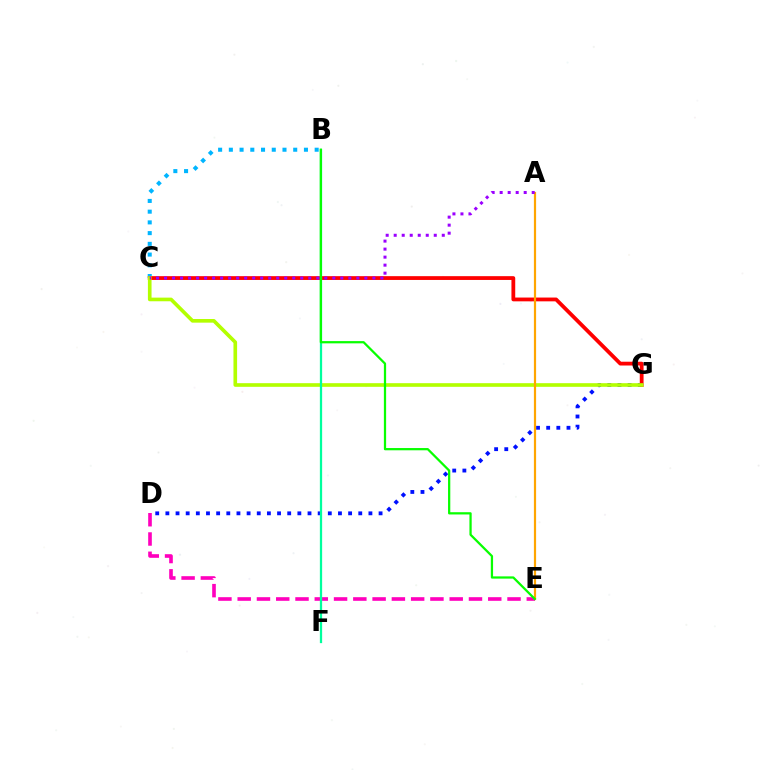{('D', 'G'): [{'color': '#0010ff', 'line_style': 'dotted', 'thickness': 2.76}], ('B', 'C'): [{'color': '#00b5ff', 'line_style': 'dotted', 'thickness': 2.91}], ('C', 'G'): [{'color': '#ff0000', 'line_style': 'solid', 'thickness': 2.73}, {'color': '#b3ff00', 'line_style': 'solid', 'thickness': 2.62}], ('D', 'E'): [{'color': '#ff00bd', 'line_style': 'dashed', 'thickness': 2.62}], ('A', 'E'): [{'color': '#ffa500', 'line_style': 'solid', 'thickness': 1.58}], ('B', 'F'): [{'color': '#00ff9d', 'line_style': 'solid', 'thickness': 1.63}], ('B', 'E'): [{'color': '#08ff00', 'line_style': 'solid', 'thickness': 1.62}], ('A', 'C'): [{'color': '#9b00ff', 'line_style': 'dotted', 'thickness': 2.18}]}